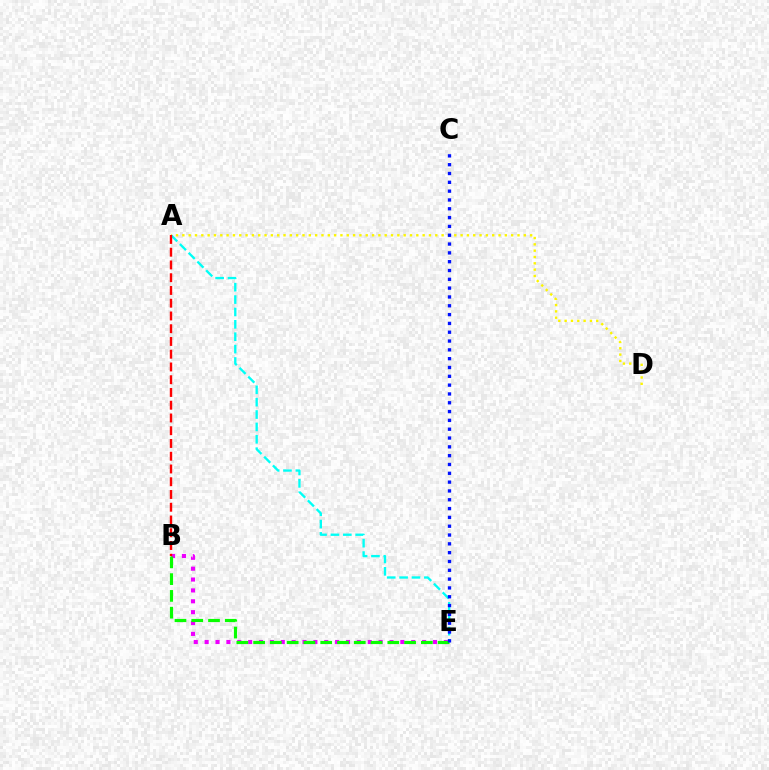{('A', 'E'): [{'color': '#00fff6', 'line_style': 'dashed', 'thickness': 1.68}], ('A', 'D'): [{'color': '#fcf500', 'line_style': 'dotted', 'thickness': 1.72}], ('B', 'E'): [{'color': '#ee00ff', 'line_style': 'dotted', 'thickness': 2.95}, {'color': '#08ff00', 'line_style': 'dashed', 'thickness': 2.28}], ('A', 'B'): [{'color': '#ff0000', 'line_style': 'dashed', 'thickness': 1.73}], ('C', 'E'): [{'color': '#0010ff', 'line_style': 'dotted', 'thickness': 2.4}]}